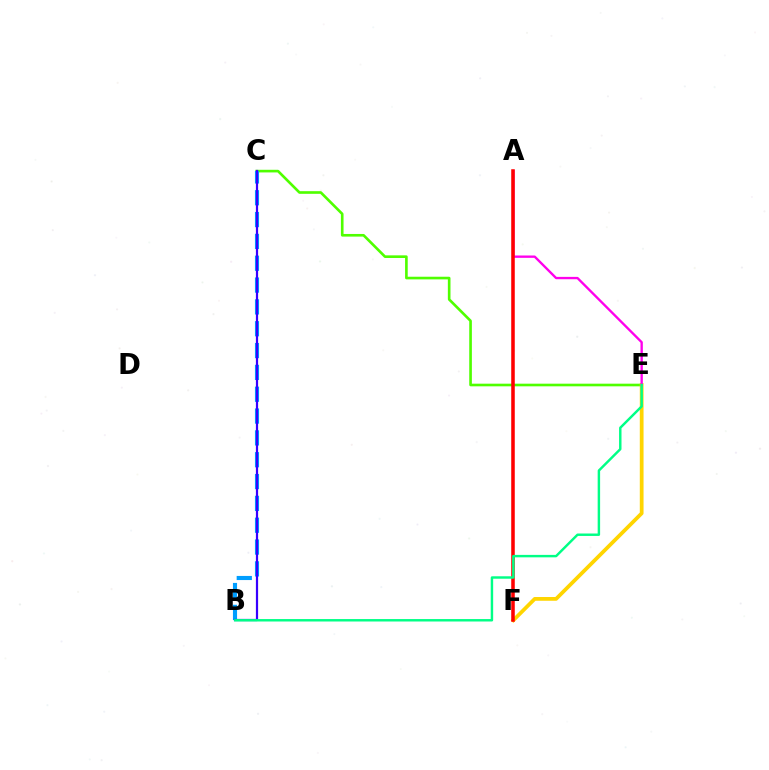{('C', 'E'): [{'color': '#4fff00', 'line_style': 'solid', 'thickness': 1.9}], ('B', 'C'): [{'color': '#009eff', 'line_style': 'dashed', 'thickness': 2.97}, {'color': '#3700ff', 'line_style': 'solid', 'thickness': 1.6}], ('E', 'F'): [{'color': '#ffd500', 'line_style': 'solid', 'thickness': 2.71}], ('A', 'E'): [{'color': '#ff00ed', 'line_style': 'solid', 'thickness': 1.69}], ('A', 'F'): [{'color': '#ff0000', 'line_style': 'solid', 'thickness': 2.55}], ('B', 'E'): [{'color': '#00ff86', 'line_style': 'solid', 'thickness': 1.76}]}